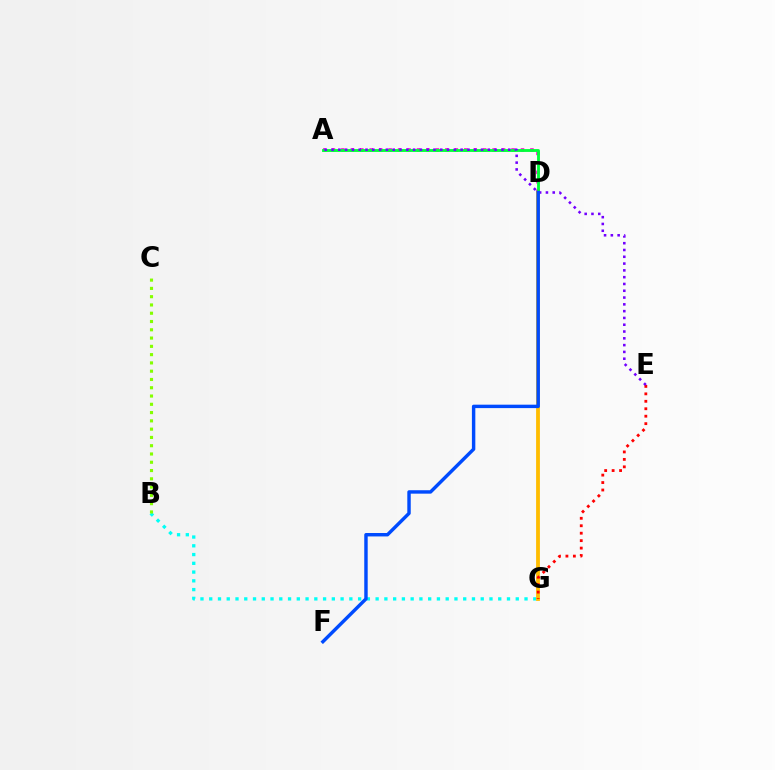{('A', 'D'): [{'color': '#ff00cf', 'line_style': 'dotted', 'thickness': 2.57}, {'color': '#00ff39', 'line_style': 'solid', 'thickness': 2.06}], ('B', 'G'): [{'color': '#00fff6', 'line_style': 'dotted', 'thickness': 2.38}], ('B', 'C'): [{'color': '#84ff00', 'line_style': 'dotted', 'thickness': 2.25}], ('D', 'G'): [{'color': '#ffbd00', 'line_style': 'solid', 'thickness': 2.74}], ('E', 'G'): [{'color': '#ff0000', 'line_style': 'dotted', 'thickness': 2.02}], ('A', 'E'): [{'color': '#7200ff', 'line_style': 'dotted', 'thickness': 1.85}], ('D', 'F'): [{'color': '#004bff', 'line_style': 'solid', 'thickness': 2.47}]}